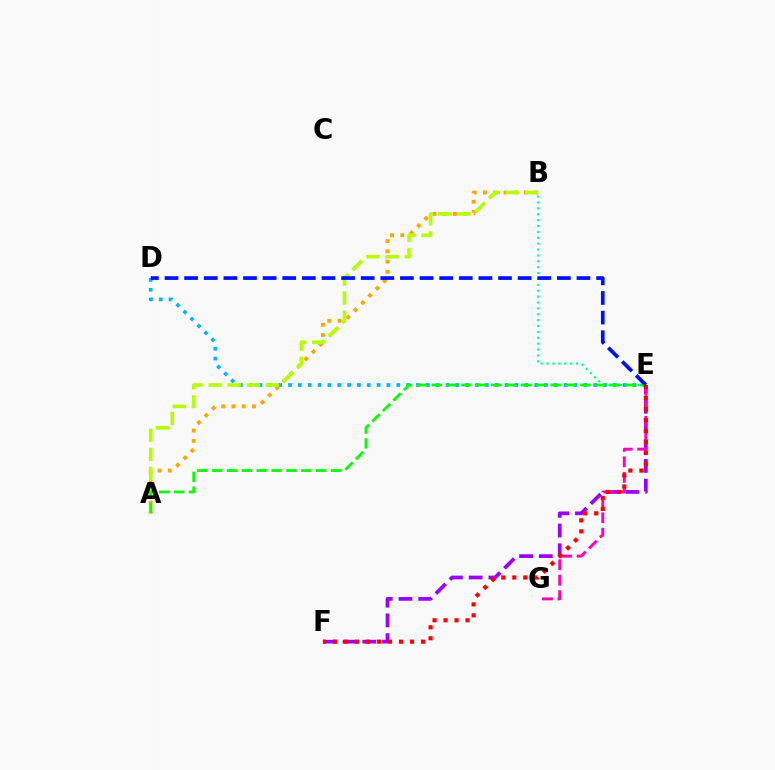{('A', 'B'): [{'color': '#ffa500', 'line_style': 'dotted', 'thickness': 2.79}, {'color': '#b3ff00', 'line_style': 'dashed', 'thickness': 2.6}], ('E', 'F'): [{'color': '#9b00ff', 'line_style': 'dashed', 'thickness': 2.68}, {'color': '#ff0000', 'line_style': 'dotted', 'thickness': 2.99}], ('D', 'E'): [{'color': '#00b5ff', 'line_style': 'dotted', 'thickness': 2.67}, {'color': '#0010ff', 'line_style': 'dashed', 'thickness': 2.67}], ('E', 'G'): [{'color': '#ff00bd', 'line_style': 'dashed', 'thickness': 2.1}], ('B', 'E'): [{'color': '#00ff9d', 'line_style': 'dotted', 'thickness': 1.6}], ('A', 'E'): [{'color': '#08ff00', 'line_style': 'dashed', 'thickness': 2.02}]}